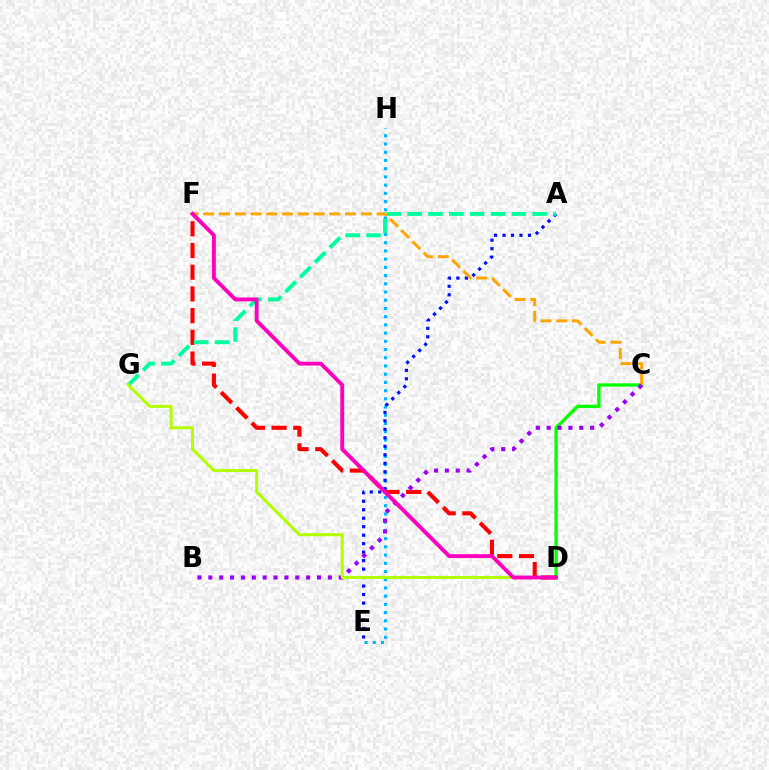{('E', 'H'): [{'color': '#00b5ff', 'line_style': 'dotted', 'thickness': 2.23}], ('A', 'E'): [{'color': '#0010ff', 'line_style': 'dotted', 'thickness': 2.3}], ('C', 'D'): [{'color': '#08ff00', 'line_style': 'solid', 'thickness': 2.4}], ('D', 'F'): [{'color': '#ff0000', 'line_style': 'dashed', 'thickness': 2.95}, {'color': '#ff00bd', 'line_style': 'solid', 'thickness': 2.8}], ('A', 'G'): [{'color': '#00ff9d', 'line_style': 'dashed', 'thickness': 2.83}], ('C', 'F'): [{'color': '#ffa500', 'line_style': 'dashed', 'thickness': 2.14}], ('B', 'C'): [{'color': '#9b00ff', 'line_style': 'dotted', 'thickness': 2.95}], ('D', 'G'): [{'color': '#b3ff00', 'line_style': 'solid', 'thickness': 2.17}]}